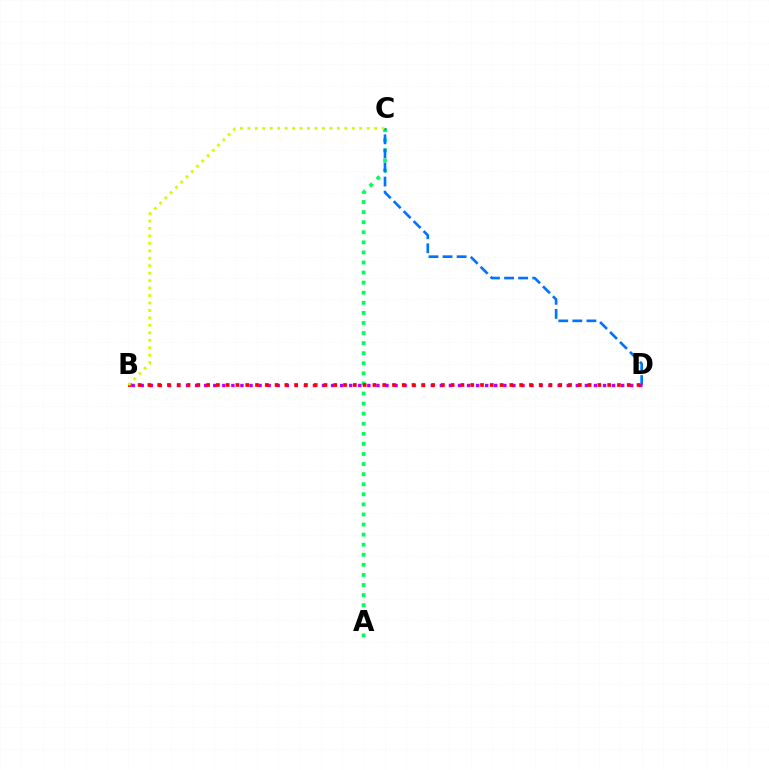{('A', 'C'): [{'color': '#00ff5c', 'line_style': 'dotted', 'thickness': 2.74}], ('C', 'D'): [{'color': '#0074ff', 'line_style': 'dashed', 'thickness': 1.91}], ('B', 'D'): [{'color': '#b900ff', 'line_style': 'dotted', 'thickness': 2.46}, {'color': '#ff0000', 'line_style': 'dotted', 'thickness': 2.66}], ('B', 'C'): [{'color': '#d1ff00', 'line_style': 'dotted', 'thickness': 2.03}]}